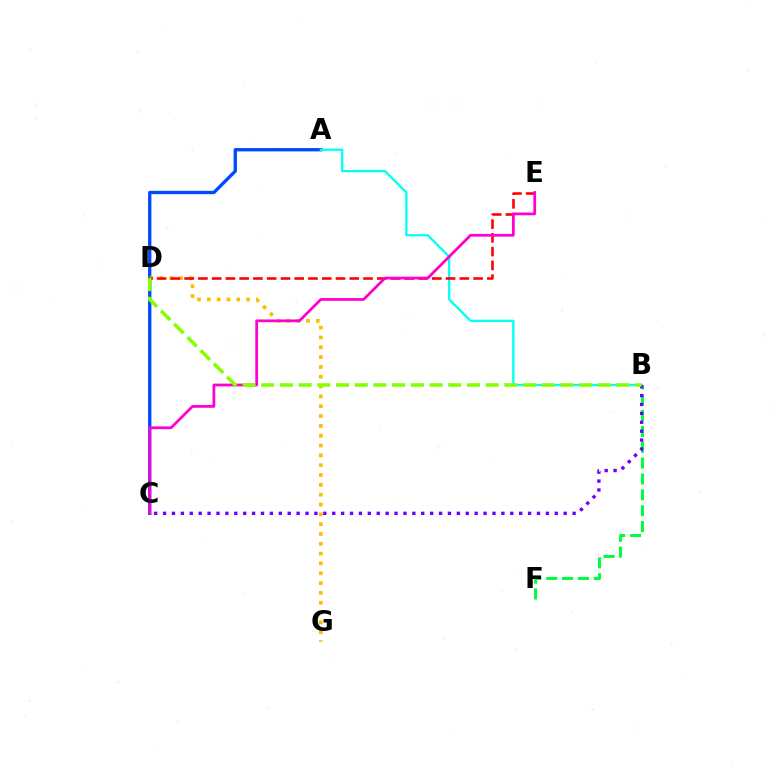{('A', 'C'): [{'color': '#004bff', 'line_style': 'solid', 'thickness': 2.41}], ('D', 'G'): [{'color': '#ffbd00', 'line_style': 'dotted', 'thickness': 2.67}], ('A', 'B'): [{'color': '#00fff6', 'line_style': 'solid', 'thickness': 1.64}], ('B', 'F'): [{'color': '#00ff39', 'line_style': 'dashed', 'thickness': 2.15}], ('D', 'E'): [{'color': '#ff0000', 'line_style': 'dashed', 'thickness': 1.87}], ('B', 'C'): [{'color': '#7200ff', 'line_style': 'dotted', 'thickness': 2.42}], ('C', 'E'): [{'color': '#ff00cf', 'line_style': 'solid', 'thickness': 1.99}], ('B', 'D'): [{'color': '#84ff00', 'line_style': 'dashed', 'thickness': 2.54}]}